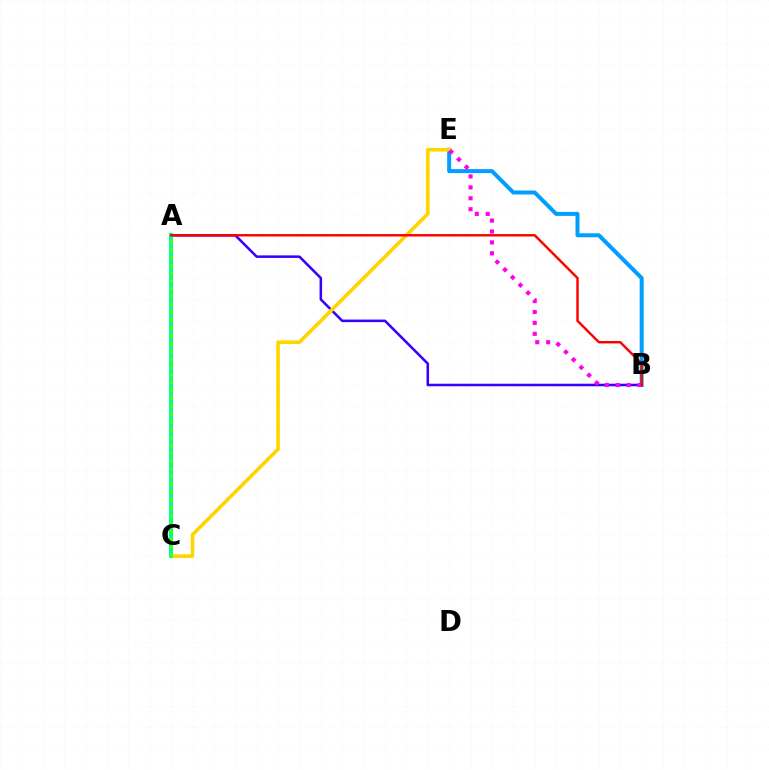{('B', 'E'): [{'color': '#009eff', 'line_style': 'solid', 'thickness': 2.87}, {'color': '#ff00ed', 'line_style': 'dotted', 'thickness': 2.97}], ('A', 'B'): [{'color': '#3700ff', 'line_style': 'solid', 'thickness': 1.84}, {'color': '#ff0000', 'line_style': 'solid', 'thickness': 1.75}], ('C', 'E'): [{'color': '#ffd500', 'line_style': 'solid', 'thickness': 2.62}], ('A', 'C'): [{'color': '#00ff86', 'line_style': 'solid', 'thickness': 2.89}, {'color': '#4fff00', 'line_style': 'dotted', 'thickness': 2.13}]}